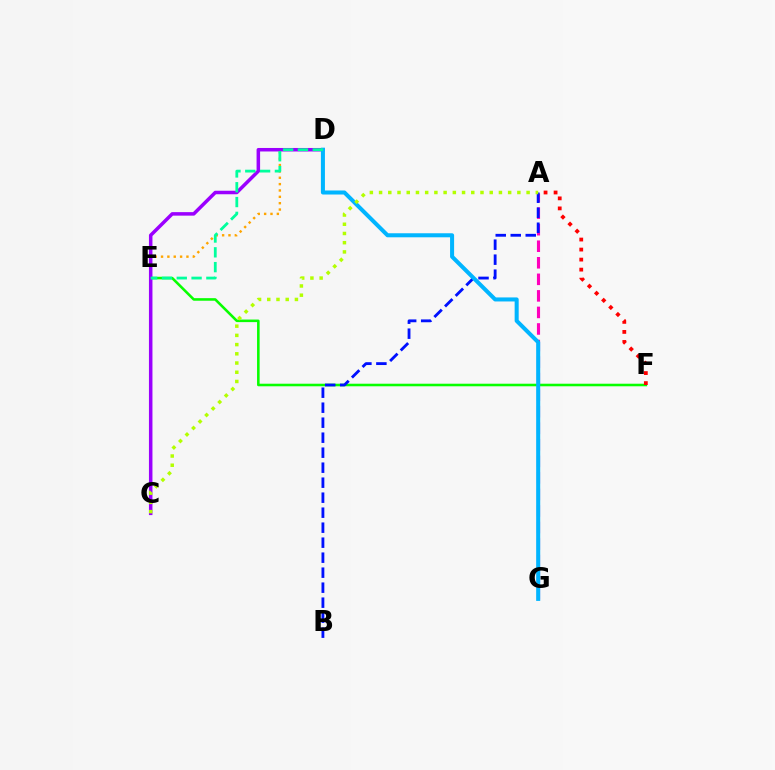{('E', 'F'): [{'color': '#08ff00', 'line_style': 'solid', 'thickness': 1.85}], ('C', 'D'): [{'color': '#ffa500', 'line_style': 'dotted', 'thickness': 1.73}, {'color': '#9b00ff', 'line_style': 'solid', 'thickness': 2.53}], ('A', 'F'): [{'color': '#ff0000', 'line_style': 'dotted', 'thickness': 2.72}], ('A', 'G'): [{'color': '#ff00bd', 'line_style': 'dashed', 'thickness': 2.25}], ('A', 'B'): [{'color': '#0010ff', 'line_style': 'dashed', 'thickness': 2.04}], ('D', 'G'): [{'color': '#00b5ff', 'line_style': 'solid', 'thickness': 2.91}], ('A', 'C'): [{'color': '#b3ff00', 'line_style': 'dotted', 'thickness': 2.5}], ('D', 'E'): [{'color': '#00ff9d', 'line_style': 'dashed', 'thickness': 2.01}]}